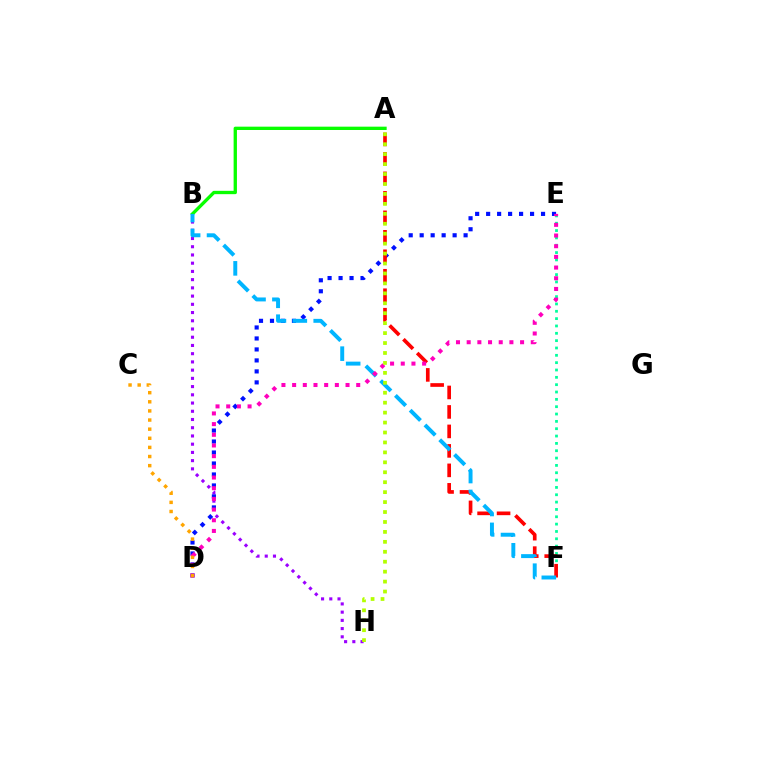{('B', 'H'): [{'color': '#9b00ff', 'line_style': 'dotted', 'thickness': 2.24}], ('D', 'E'): [{'color': '#0010ff', 'line_style': 'dotted', 'thickness': 2.98}, {'color': '#ff00bd', 'line_style': 'dotted', 'thickness': 2.9}], ('E', 'F'): [{'color': '#00ff9d', 'line_style': 'dotted', 'thickness': 1.99}], ('A', 'F'): [{'color': '#ff0000', 'line_style': 'dashed', 'thickness': 2.65}], ('A', 'B'): [{'color': '#08ff00', 'line_style': 'solid', 'thickness': 2.4}], ('B', 'F'): [{'color': '#00b5ff', 'line_style': 'dashed', 'thickness': 2.84}], ('A', 'H'): [{'color': '#b3ff00', 'line_style': 'dotted', 'thickness': 2.7}], ('C', 'D'): [{'color': '#ffa500', 'line_style': 'dotted', 'thickness': 2.48}]}